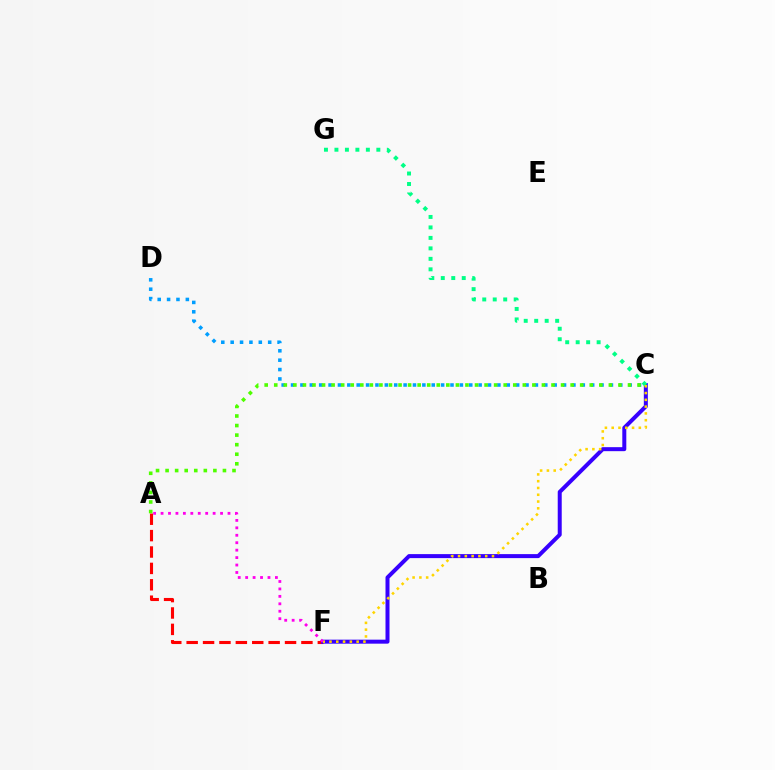{('A', 'F'): [{'color': '#ff0000', 'line_style': 'dashed', 'thickness': 2.23}, {'color': '#ff00ed', 'line_style': 'dotted', 'thickness': 2.02}], ('C', 'F'): [{'color': '#3700ff', 'line_style': 'solid', 'thickness': 2.88}, {'color': '#ffd500', 'line_style': 'dotted', 'thickness': 1.84}], ('C', 'D'): [{'color': '#009eff', 'line_style': 'dotted', 'thickness': 2.55}], ('C', 'G'): [{'color': '#00ff86', 'line_style': 'dotted', 'thickness': 2.85}], ('A', 'C'): [{'color': '#4fff00', 'line_style': 'dotted', 'thickness': 2.6}]}